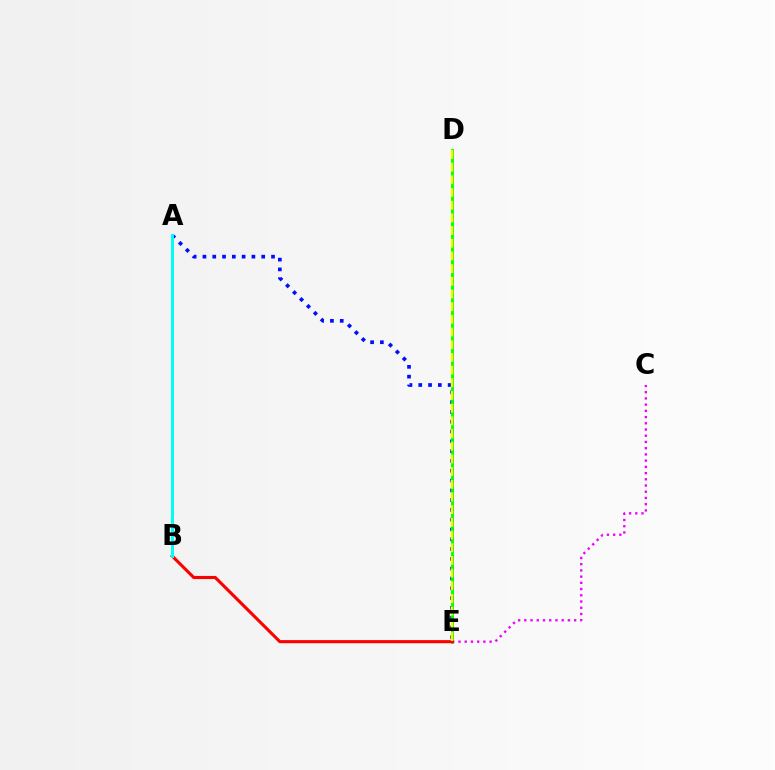{('A', 'E'): [{'color': '#0010ff', 'line_style': 'dotted', 'thickness': 2.66}], ('D', 'E'): [{'color': '#08ff00', 'line_style': 'solid', 'thickness': 2.07}, {'color': '#fcf500', 'line_style': 'dashed', 'thickness': 1.72}], ('C', 'E'): [{'color': '#ee00ff', 'line_style': 'dotted', 'thickness': 1.69}], ('B', 'E'): [{'color': '#ff0000', 'line_style': 'solid', 'thickness': 2.24}], ('A', 'B'): [{'color': '#00fff6', 'line_style': 'solid', 'thickness': 2.15}]}